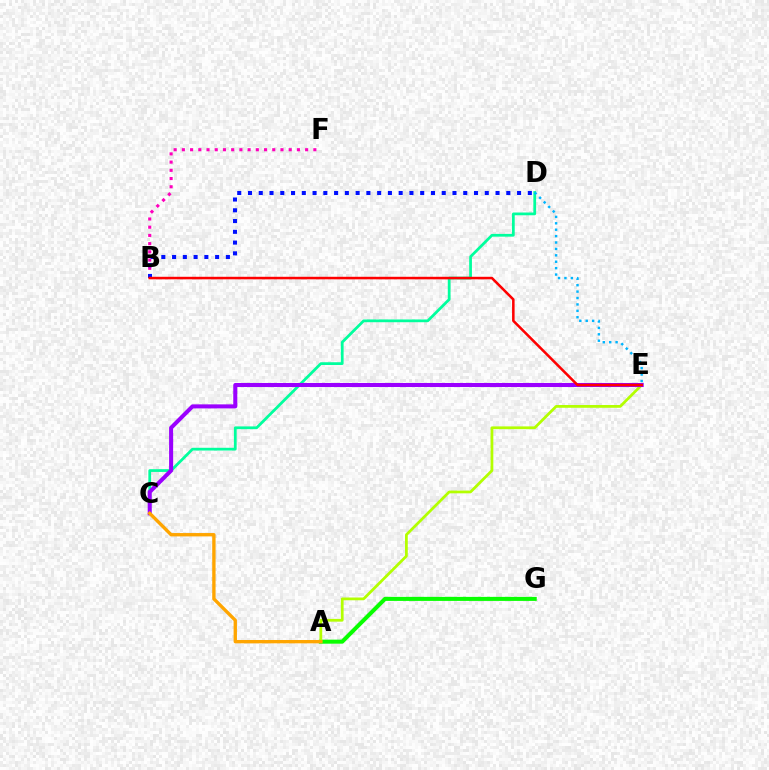{('A', 'G'): [{'color': '#08ff00', 'line_style': 'solid', 'thickness': 2.9}], ('C', 'D'): [{'color': '#00ff9d', 'line_style': 'solid', 'thickness': 1.98}], ('A', 'E'): [{'color': '#b3ff00', 'line_style': 'solid', 'thickness': 1.98}], ('C', 'E'): [{'color': '#9b00ff', 'line_style': 'solid', 'thickness': 2.91}], ('D', 'E'): [{'color': '#00b5ff', 'line_style': 'dotted', 'thickness': 1.74}], ('B', 'F'): [{'color': '#ff00bd', 'line_style': 'dotted', 'thickness': 2.23}], ('B', 'D'): [{'color': '#0010ff', 'line_style': 'dotted', 'thickness': 2.92}], ('B', 'E'): [{'color': '#ff0000', 'line_style': 'solid', 'thickness': 1.83}], ('A', 'C'): [{'color': '#ffa500', 'line_style': 'solid', 'thickness': 2.41}]}